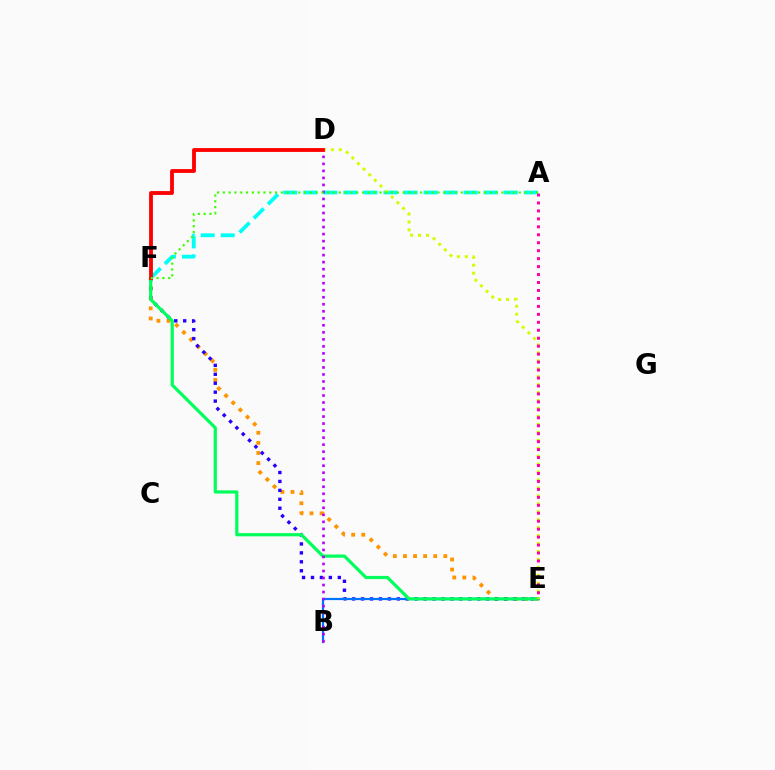{('A', 'F'): [{'color': '#00fff6', 'line_style': 'dashed', 'thickness': 2.72}, {'color': '#3dff00', 'line_style': 'dotted', 'thickness': 1.58}], ('E', 'F'): [{'color': '#ff9400', 'line_style': 'dotted', 'thickness': 2.74}, {'color': '#2500ff', 'line_style': 'dotted', 'thickness': 2.43}, {'color': '#00ff5c', 'line_style': 'solid', 'thickness': 2.3}], ('B', 'E'): [{'color': '#0074ff', 'line_style': 'solid', 'thickness': 1.6}], ('B', 'D'): [{'color': '#b900ff', 'line_style': 'dotted', 'thickness': 1.91}], ('D', 'E'): [{'color': '#d1ff00', 'line_style': 'dotted', 'thickness': 2.16}], ('D', 'F'): [{'color': '#ff0000', 'line_style': 'solid', 'thickness': 2.76}], ('A', 'E'): [{'color': '#ff00ac', 'line_style': 'dotted', 'thickness': 2.16}]}